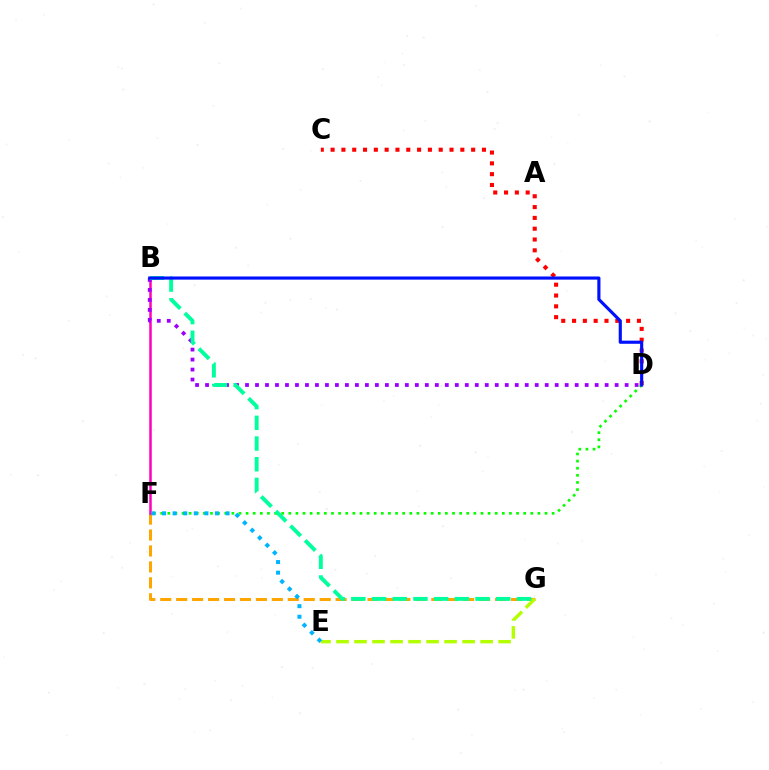{('C', 'D'): [{'color': '#ff0000', 'line_style': 'dotted', 'thickness': 2.94}], ('F', 'G'): [{'color': '#ffa500', 'line_style': 'dashed', 'thickness': 2.17}], ('D', 'F'): [{'color': '#08ff00', 'line_style': 'dotted', 'thickness': 1.93}], ('E', 'G'): [{'color': '#b3ff00', 'line_style': 'dashed', 'thickness': 2.45}], ('B', 'F'): [{'color': '#ff00bd', 'line_style': 'solid', 'thickness': 1.8}], ('E', 'F'): [{'color': '#00b5ff', 'line_style': 'dotted', 'thickness': 2.88}], ('B', 'D'): [{'color': '#9b00ff', 'line_style': 'dotted', 'thickness': 2.71}, {'color': '#0010ff', 'line_style': 'solid', 'thickness': 2.26}], ('B', 'G'): [{'color': '#00ff9d', 'line_style': 'dashed', 'thickness': 2.81}]}